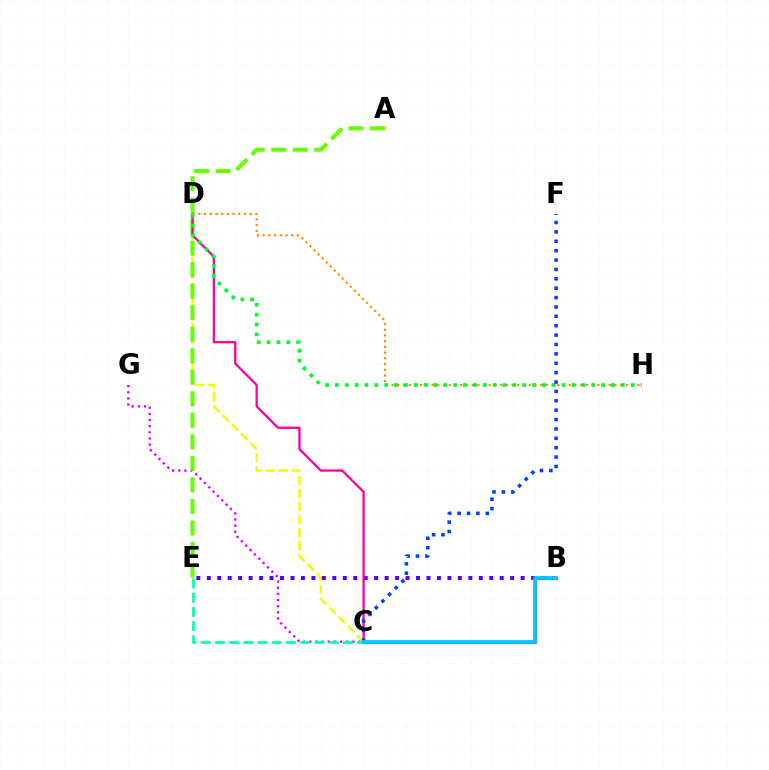{('C', 'D'): [{'color': '#eeff00', 'line_style': 'dashed', 'thickness': 1.78}, {'color': '#ff00a0', 'line_style': 'solid', 'thickness': 1.65}], ('C', 'G'): [{'color': '#d600ff', 'line_style': 'dotted', 'thickness': 1.67}], ('B', 'E'): [{'color': '#4f00ff', 'line_style': 'dotted', 'thickness': 2.84}], ('A', 'E'): [{'color': '#66ff00', 'line_style': 'dashed', 'thickness': 2.92}], ('D', 'H'): [{'color': '#ff8800', 'line_style': 'dotted', 'thickness': 1.55}, {'color': '#00ff27', 'line_style': 'dotted', 'thickness': 2.68}], ('B', 'C'): [{'color': '#ff0000', 'line_style': 'solid', 'thickness': 2.28}, {'color': '#00c7ff', 'line_style': 'solid', 'thickness': 2.71}], ('C', 'E'): [{'color': '#00ffaf', 'line_style': 'dashed', 'thickness': 1.93}], ('C', 'F'): [{'color': '#003fff', 'line_style': 'dotted', 'thickness': 2.55}]}